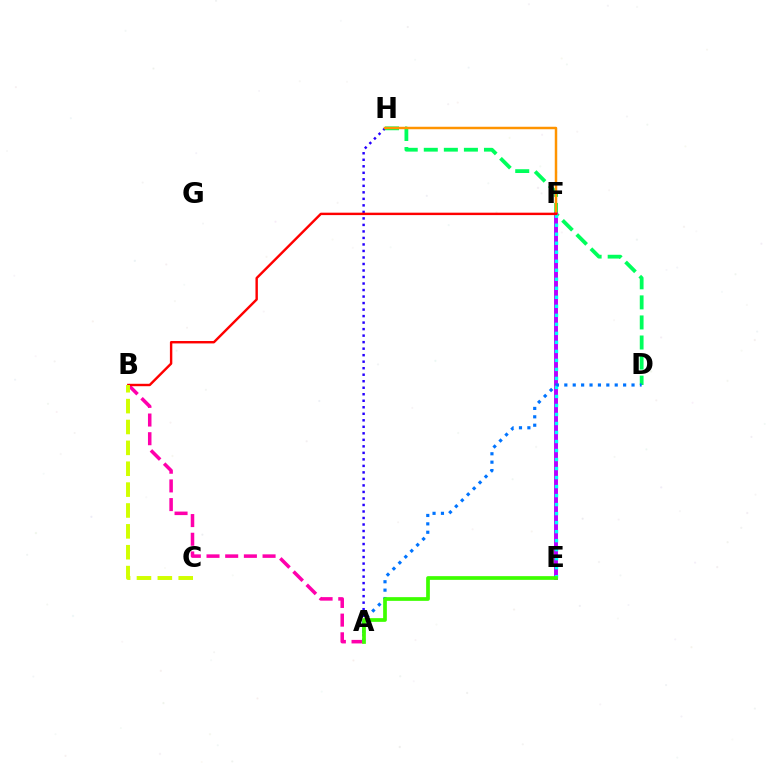{('A', 'H'): [{'color': '#2500ff', 'line_style': 'dotted', 'thickness': 1.77}], ('D', 'H'): [{'color': '#00ff5c', 'line_style': 'dashed', 'thickness': 2.73}], ('A', 'B'): [{'color': '#ff00ac', 'line_style': 'dashed', 'thickness': 2.54}], ('E', 'F'): [{'color': '#b900ff', 'line_style': 'solid', 'thickness': 2.82}, {'color': '#00fff6', 'line_style': 'dotted', 'thickness': 2.45}], ('F', 'H'): [{'color': '#ff9400', 'line_style': 'solid', 'thickness': 1.78}], ('B', 'F'): [{'color': '#ff0000', 'line_style': 'solid', 'thickness': 1.74}], ('B', 'C'): [{'color': '#d1ff00', 'line_style': 'dashed', 'thickness': 2.84}], ('A', 'D'): [{'color': '#0074ff', 'line_style': 'dotted', 'thickness': 2.28}], ('A', 'E'): [{'color': '#3dff00', 'line_style': 'solid', 'thickness': 2.67}]}